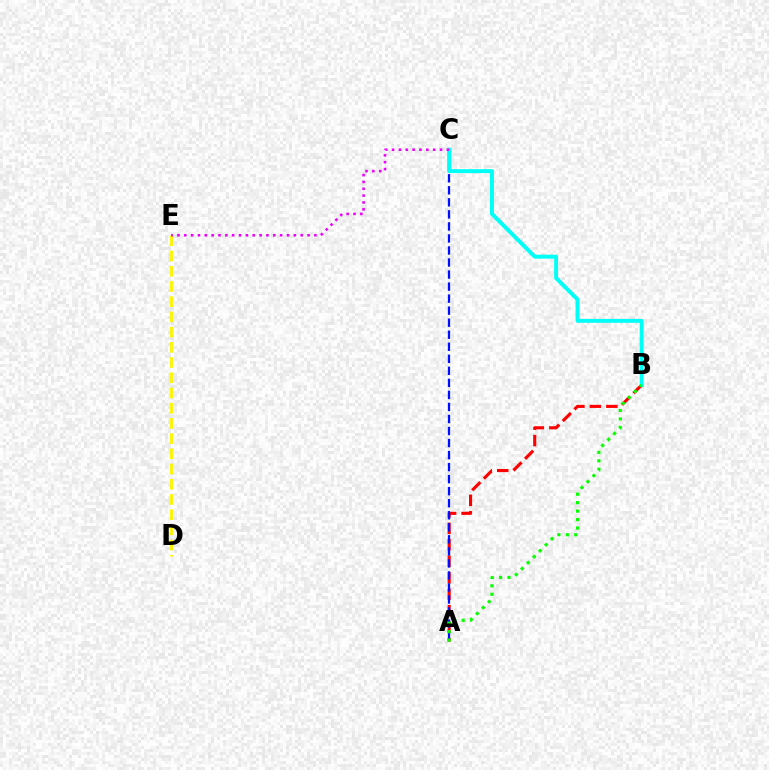{('A', 'B'): [{'color': '#ff0000', 'line_style': 'dashed', 'thickness': 2.24}, {'color': '#08ff00', 'line_style': 'dotted', 'thickness': 2.3}], ('D', 'E'): [{'color': '#fcf500', 'line_style': 'dashed', 'thickness': 2.07}], ('A', 'C'): [{'color': '#0010ff', 'line_style': 'dashed', 'thickness': 1.63}], ('B', 'C'): [{'color': '#00fff6', 'line_style': 'solid', 'thickness': 2.82}], ('C', 'E'): [{'color': '#ee00ff', 'line_style': 'dotted', 'thickness': 1.86}]}